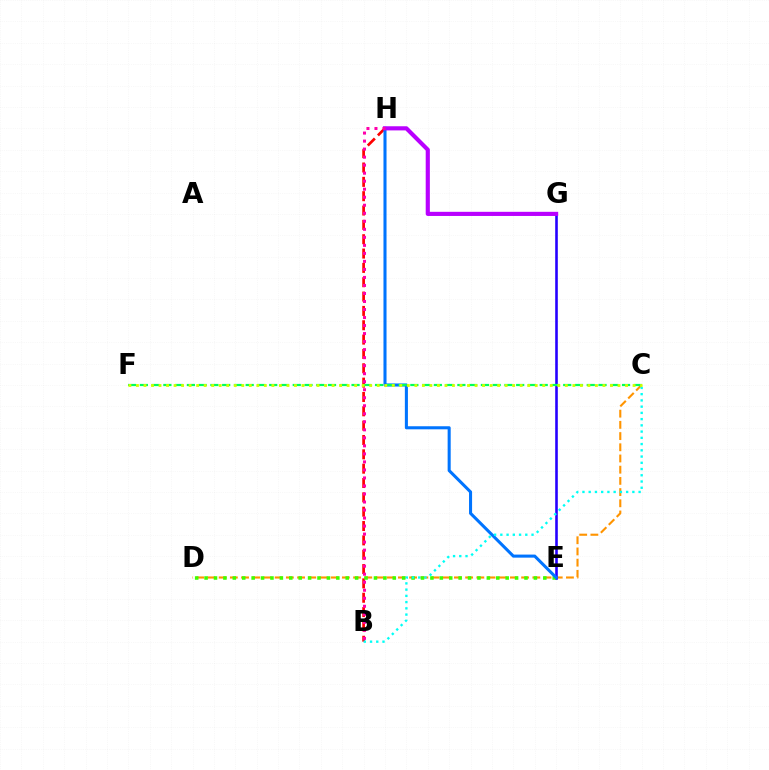{('C', 'D'): [{'color': '#ff9400', 'line_style': 'dashed', 'thickness': 1.52}], ('B', 'H'): [{'color': '#ff0000', 'line_style': 'dashed', 'thickness': 1.95}, {'color': '#ff00ac', 'line_style': 'dotted', 'thickness': 2.18}], ('E', 'G'): [{'color': '#2500ff', 'line_style': 'solid', 'thickness': 1.87}], ('D', 'E'): [{'color': '#3dff00', 'line_style': 'dotted', 'thickness': 2.56}], ('E', 'H'): [{'color': '#0074ff', 'line_style': 'solid', 'thickness': 2.2}], ('B', 'C'): [{'color': '#00fff6', 'line_style': 'dotted', 'thickness': 1.7}], ('C', 'F'): [{'color': '#00ff5c', 'line_style': 'dashed', 'thickness': 1.6}, {'color': '#d1ff00', 'line_style': 'dotted', 'thickness': 2.04}], ('G', 'H'): [{'color': '#b900ff', 'line_style': 'solid', 'thickness': 2.98}]}